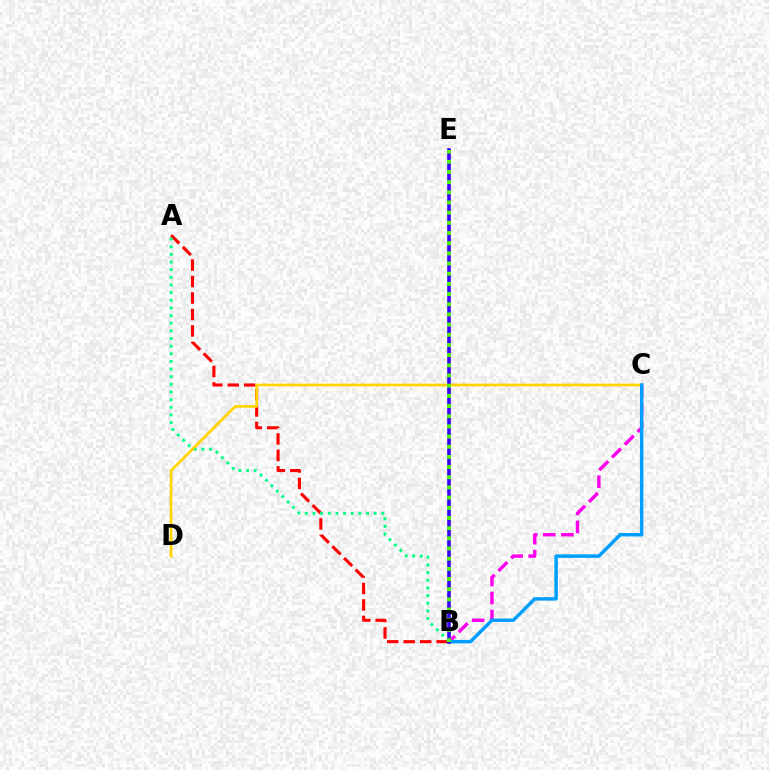{('B', 'C'): [{'color': '#ff00ed', 'line_style': 'dashed', 'thickness': 2.45}, {'color': '#009eff', 'line_style': 'solid', 'thickness': 2.47}], ('A', 'B'): [{'color': '#ff0000', 'line_style': 'dashed', 'thickness': 2.24}, {'color': '#00ff86', 'line_style': 'dotted', 'thickness': 2.08}], ('C', 'D'): [{'color': '#ffd500', 'line_style': 'solid', 'thickness': 1.96}], ('B', 'E'): [{'color': '#3700ff', 'line_style': 'solid', 'thickness': 2.59}, {'color': '#4fff00', 'line_style': 'dotted', 'thickness': 2.76}]}